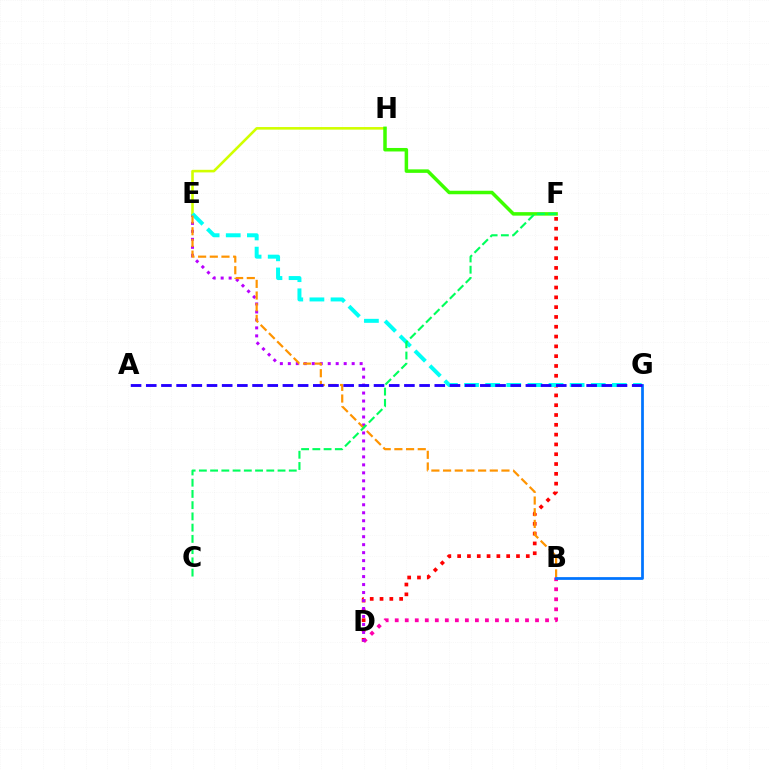{('D', 'F'): [{'color': '#ff0000', 'line_style': 'dotted', 'thickness': 2.66}], ('B', 'D'): [{'color': '#ff00ac', 'line_style': 'dotted', 'thickness': 2.72}], ('D', 'E'): [{'color': '#b900ff', 'line_style': 'dotted', 'thickness': 2.17}], ('E', 'H'): [{'color': '#d1ff00', 'line_style': 'solid', 'thickness': 1.87}], ('E', 'G'): [{'color': '#00fff6', 'line_style': 'dashed', 'thickness': 2.87}], ('B', 'E'): [{'color': '#ff9400', 'line_style': 'dashed', 'thickness': 1.59}], ('B', 'G'): [{'color': '#0074ff', 'line_style': 'solid', 'thickness': 1.98}], ('A', 'G'): [{'color': '#2500ff', 'line_style': 'dashed', 'thickness': 2.06}], ('F', 'H'): [{'color': '#3dff00', 'line_style': 'solid', 'thickness': 2.52}], ('C', 'F'): [{'color': '#00ff5c', 'line_style': 'dashed', 'thickness': 1.53}]}